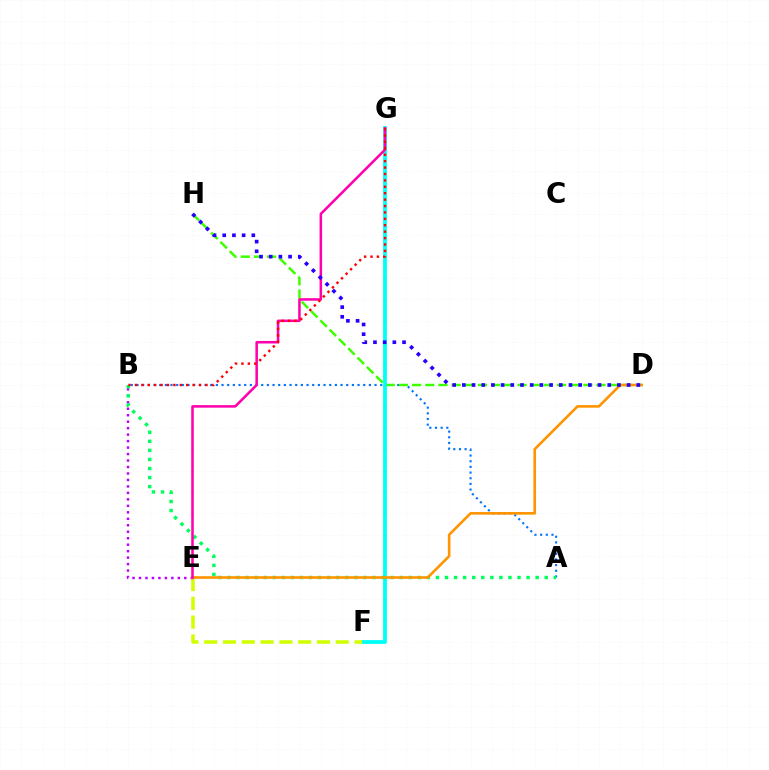{('A', 'B'): [{'color': '#0074ff', 'line_style': 'dotted', 'thickness': 1.54}, {'color': '#00ff5c', 'line_style': 'dotted', 'thickness': 2.46}], ('E', 'F'): [{'color': '#d1ff00', 'line_style': 'dashed', 'thickness': 2.55}], ('D', 'H'): [{'color': '#3dff00', 'line_style': 'dashed', 'thickness': 1.79}, {'color': '#2500ff', 'line_style': 'dotted', 'thickness': 2.63}], ('F', 'G'): [{'color': '#00fff6', 'line_style': 'solid', 'thickness': 2.74}], ('B', 'E'): [{'color': '#b900ff', 'line_style': 'dotted', 'thickness': 1.76}], ('D', 'E'): [{'color': '#ff9400', 'line_style': 'solid', 'thickness': 1.89}], ('E', 'G'): [{'color': '#ff00ac', 'line_style': 'solid', 'thickness': 1.83}], ('B', 'G'): [{'color': '#ff0000', 'line_style': 'dotted', 'thickness': 1.74}]}